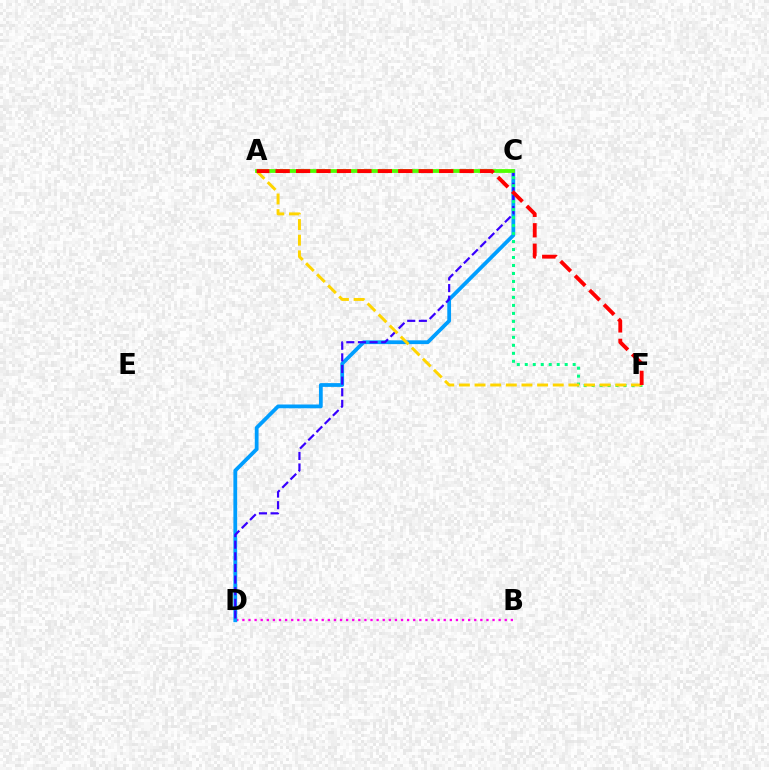{('B', 'D'): [{'color': '#ff00ed', 'line_style': 'dotted', 'thickness': 1.66}], ('C', 'D'): [{'color': '#009eff', 'line_style': 'solid', 'thickness': 2.71}, {'color': '#3700ff', 'line_style': 'dashed', 'thickness': 1.58}], ('C', 'F'): [{'color': '#00ff86', 'line_style': 'dotted', 'thickness': 2.17}], ('A', 'F'): [{'color': '#ffd500', 'line_style': 'dashed', 'thickness': 2.12}, {'color': '#ff0000', 'line_style': 'dashed', 'thickness': 2.78}], ('A', 'C'): [{'color': '#4fff00', 'line_style': 'solid', 'thickness': 2.73}]}